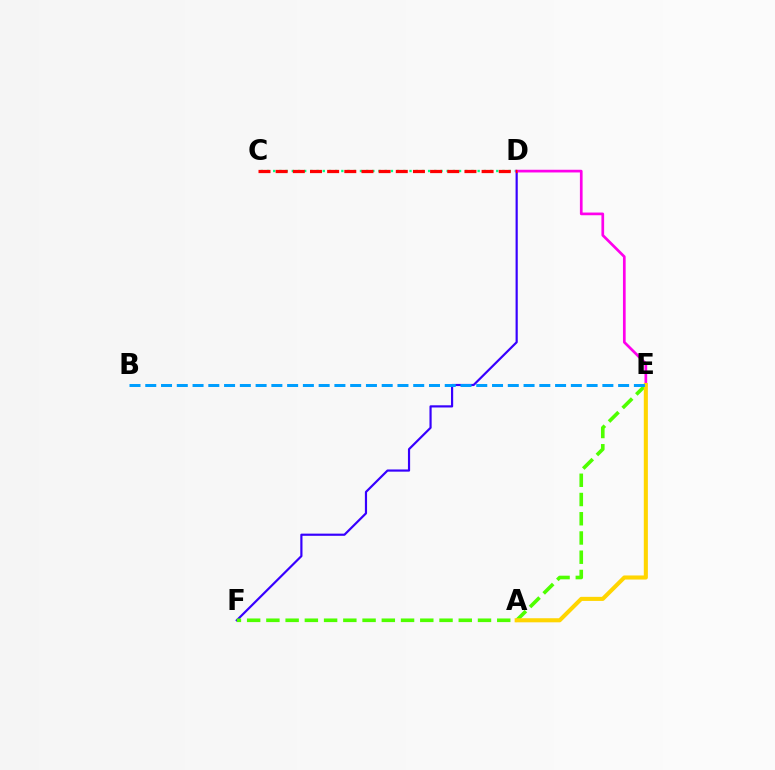{('C', 'D'): [{'color': '#00ff86', 'line_style': 'dotted', 'thickness': 1.68}, {'color': '#ff0000', 'line_style': 'dashed', 'thickness': 2.33}], ('D', 'F'): [{'color': '#3700ff', 'line_style': 'solid', 'thickness': 1.57}], ('E', 'F'): [{'color': '#4fff00', 'line_style': 'dashed', 'thickness': 2.61}], ('D', 'E'): [{'color': '#ff00ed', 'line_style': 'solid', 'thickness': 1.94}], ('A', 'E'): [{'color': '#ffd500', 'line_style': 'solid', 'thickness': 2.93}], ('B', 'E'): [{'color': '#009eff', 'line_style': 'dashed', 'thickness': 2.14}]}